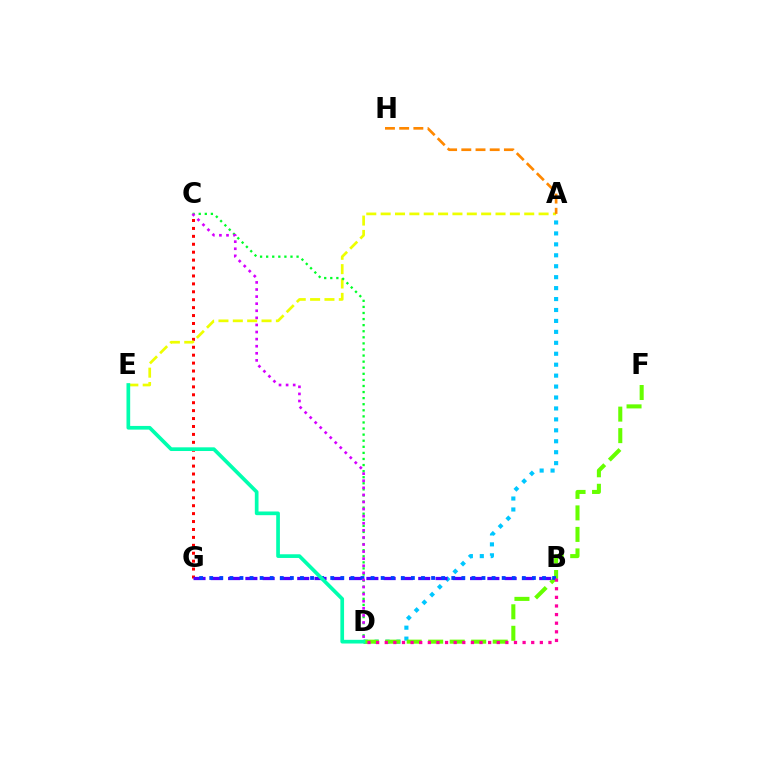{('A', 'D'): [{'color': '#00c7ff', 'line_style': 'dotted', 'thickness': 2.97}], ('D', 'F'): [{'color': '#66ff00', 'line_style': 'dashed', 'thickness': 2.92}], ('C', 'G'): [{'color': '#ff0000', 'line_style': 'dotted', 'thickness': 2.15}], ('A', 'E'): [{'color': '#eeff00', 'line_style': 'dashed', 'thickness': 1.95}], ('B', 'G'): [{'color': '#4f00ff', 'line_style': 'dashed', 'thickness': 2.35}, {'color': '#003fff', 'line_style': 'dotted', 'thickness': 2.74}], ('C', 'D'): [{'color': '#00ff27', 'line_style': 'dotted', 'thickness': 1.65}, {'color': '#d600ff', 'line_style': 'dotted', 'thickness': 1.93}], ('A', 'H'): [{'color': '#ff8800', 'line_style': 'dashed', 'thickness': 1.93}], ('B', 'D'): [{'color': '#ff00a0', 'line_style': 'dotted', 'thickness': 2.34}], ('D', 'E'): [{'color': '#00ffaf', 'line_style': 'solid', 'thickness': 2.66}]}